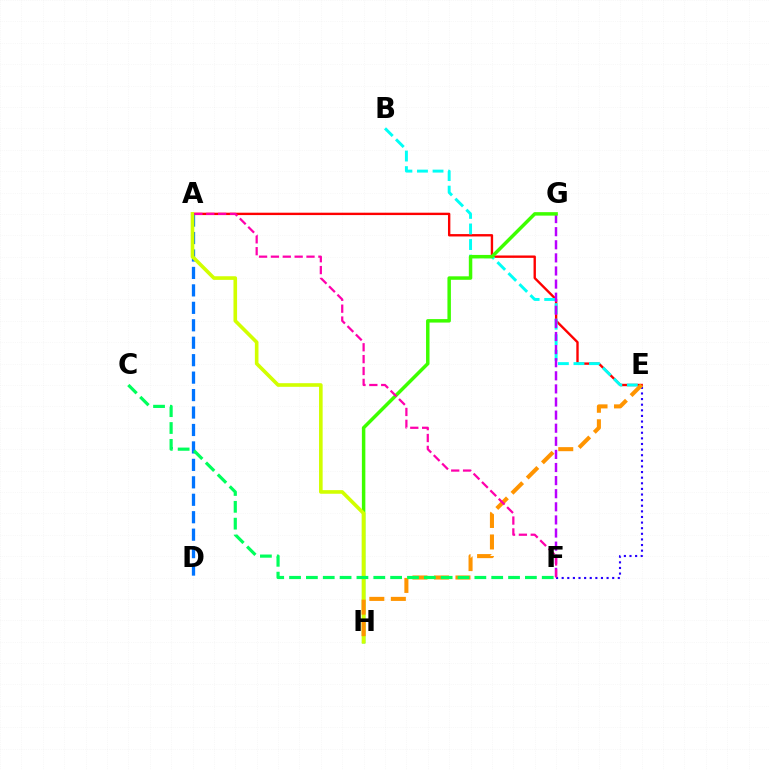{('E', 'F'): [{'color': '#2500ff', 'line_style': 'dotted', 'thickness': 1.53}], ('A', 'E'): [{'color': '#ff0000', 'line_style': 'solid', 'thickness': 1.71}], ('A', 'D'): [{'color': '#0074ff', 'line_style': 'dashed', 'thickness': 2.37}], ('B', 'E'): [{'color': '#00fff6', 'line_style': 'dashed', 'thickness': 2.12}], ('F', 'G'): [{'color': '#b900ff', 'line_style': 'dashed', 'thickness': 1.78}], ('G', 'H'): [{'color': '#3dff00', 'line_style': 'solid', 'thickness': 2.5}], ('A', 'H'): [{'color': '#d1ff00', 'line_style': 'solid', 'thickness': 2.6}], ('E', 'H'): [{'color': '#ff9400', 'line_style': 'dashed', 'thickness': 2.92}], ('C', 'F'): [{'color': '#00ff5c', 'line_style': 'dashed', 'thickness': 2.29}], ('A', 'F'): [{'color': '#ff00ac', 'line_style': 'dashed', 'thickness': 1.61}]}